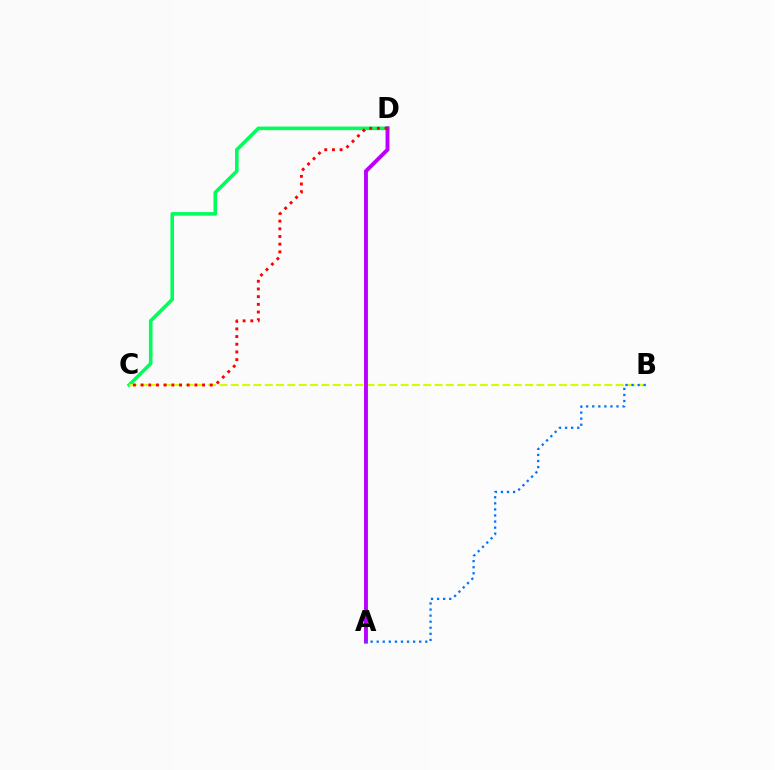{('C', 'D'): [{'color': '#00ff5c', 'line_style': 'solid', 'thickness': 2.59}, {'color': '#ff0000', 'line_style': 'dotted', 'thickness': 2.09}], ('B', 'C'): [{'color': '#d1ff00', 'line_style': 'dashed', 'thickness': 1.54}], ('A', 'D'): [{'color': '#b900ff', 'line_style': 'solid', 'thickness': 2.8}], ('A', 'B'): [{'color': '#0074ff', 'line_style': 'dotted', 'thickness': 1.65}]}